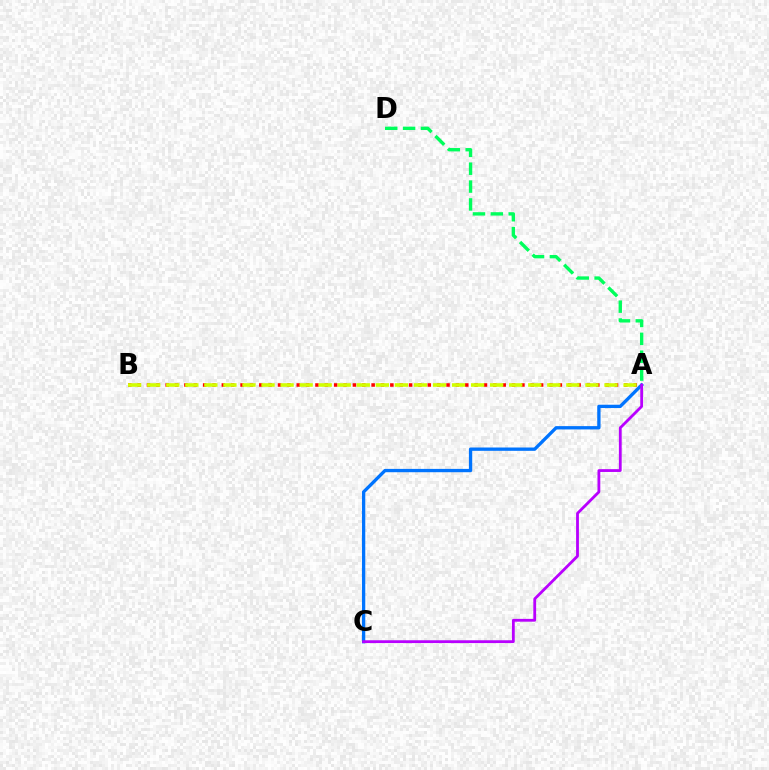{('A', 'B'): [{'color': '#ff0000', 'line_style': 'dotted', 'thickness': 2.54}, {'color': '#d1ff00', 'line_style': 'dashed', 'thickness': 2.59}], ('A', 'D'): [{'color': '#00ff5c', 'line_style': 'dashed', 'thickness': 2.43}], ('A', 'C'): [{'color': '#0074ff', 'line_style': 'solid', 'thickness': 2.39}, {'color': '#b900ff', 'line_style': 'solid', 'thickness': 2.02}]}